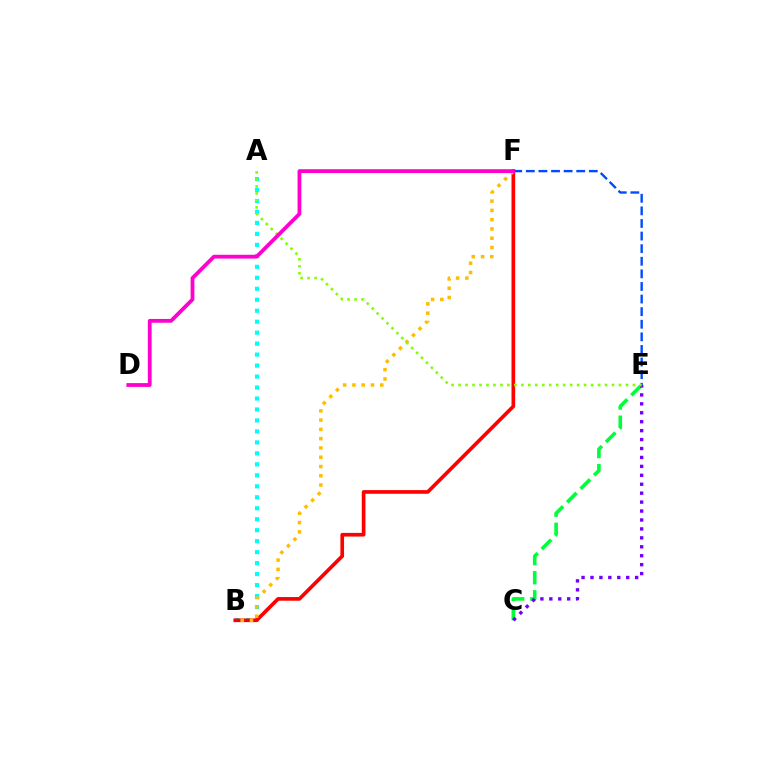{('C', 'E'): [{'color': '#00ff39', 'line_style': 'dashed', 'thickness': 2.59}, {'color': '#7200ff', 'line_style': 'dotted', 'thickness': 2.43}], ('A', 'B'): [{'color': '#00fff6', 'line_style': 'dotted', 'thickness': 2.98}], ('B', 'F'): [{'color': '#ff0000', 'line_style': 'solid', 'thickness': 2.64}, {'color': '#ffbd00', 'line_style': 'dotted', 'thickness': 2.52}], ('E', 'F'): [{'color': '#004bff', 'line_style': 'dashed', 'thickness': 1.71}], ('A', 'E'): [{'color': '#84ff00', 'line_style': 'dotted', 'thickness': 1.89}], ('D', 'F'): [{'color': '#ff00cf', 'line_style': 'solid', 'thickness': 2.73}]}